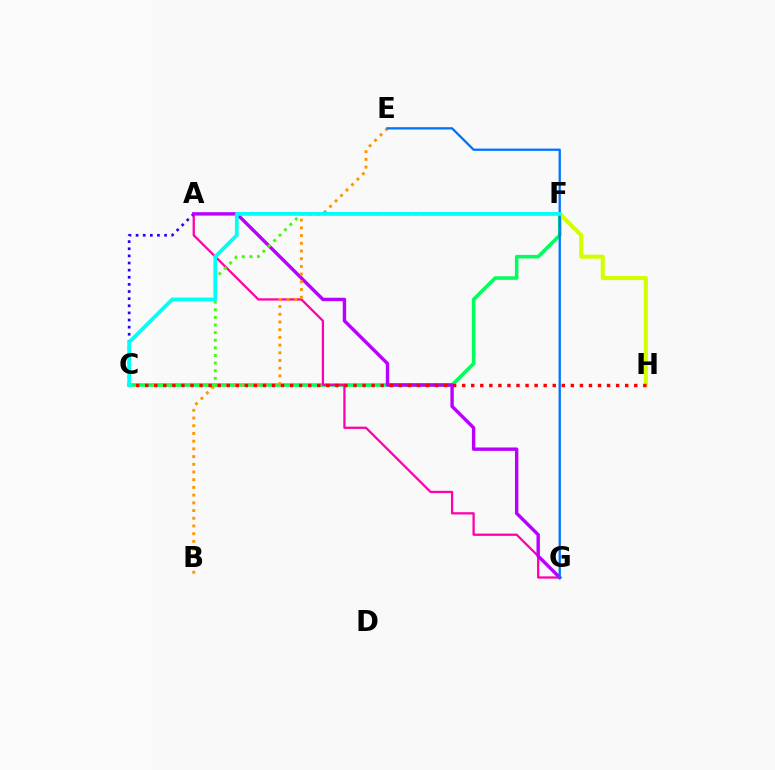{('C', 'F'): [{'color': '#00ff5c', 'line_style': 'solid', 'thickness': 2.56}, {'color': '#3dff00', 'line_style': 'dotted', 'thickness': 2.07}, {'color': '#00fff6', 'line_style': 'solid', 'thickness': 2.71}], ('A', 'G'): [{'color': '#ff00ac', 'line_style': 'solid', 'thickness': 1.63}, {'color': '#b900ff', 'line_style': 'solid', 'thickness': 2.45}], ('A', 'C'): [{'color': '#2500ff', 'line_style': 'dotted', 'thickness': 1.94}], ('F', 'H'): [{'color': '#d1ff00', 'line_style': 'solid', 'thickness': 2.95}], ('B', 'E'): [{'color': '#ff9400', 'line_style': 'dotted', 'thickness': 2.09}], ('E', 'G'): [{'color': '#0074ff', 'line_style': 'solid', 'thickness': 1.66}], ('C', 'H'): [{'color': '#ff0000', 'line_style': 'dotted', 'thickness': 2.46}]}